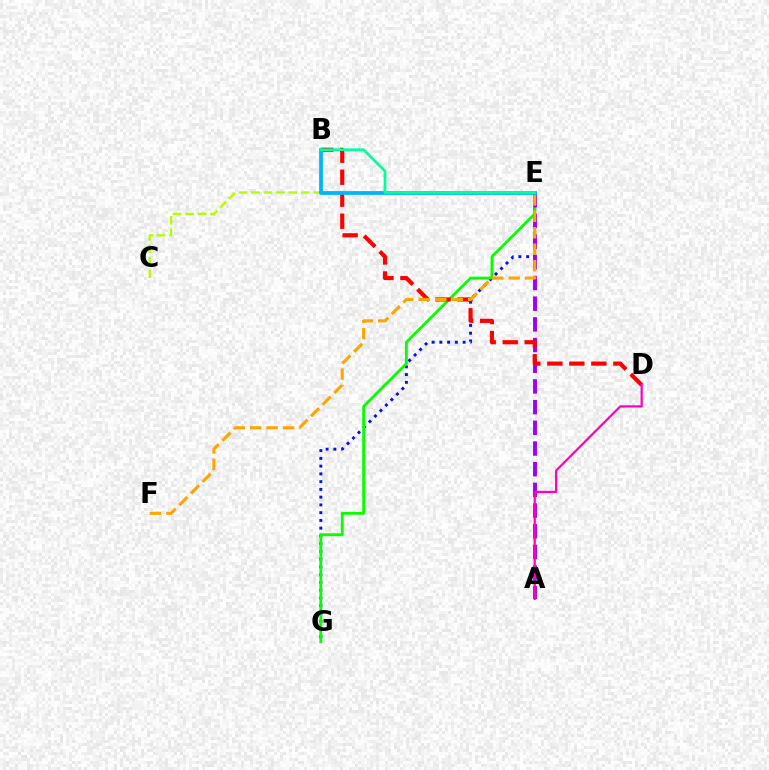{('E', 'G'): [{'color': '#0010ff', 'line_style': 'dotted', 'thickness': 2.11}, {'color': '#08ff00', 'line_style': 'solid', 'thickness': 2.02}], ('A', 'E'): [{'color': '#9b00ff', 'line_style': 'dashed', 'thickness': 2.81}], ('B', 'D'): [{'color': '#ff0000', 'line_style': 'dashed', 'thickness': 2.99}], ('E', 'F'): [{'color': '#ffa500', 'line_style': 'dashed', 'thickness': 2.24}], ('C', 'E'): [{'color': '#b3ff00', 'line_style': 'dashed', 'thickness': 1.69}], ('B', 'E'): [{'color': '#00b5ff', 'line_style': 'solid', 'thickness': 2.71}, {'color': '#00ff9d', 'line_style': 'solid', 'thickness': 1.97}], ('A', 'D'): [{'color': '#ff00bd', 'line_style': 'solid', 'thickness': 1.59}]}